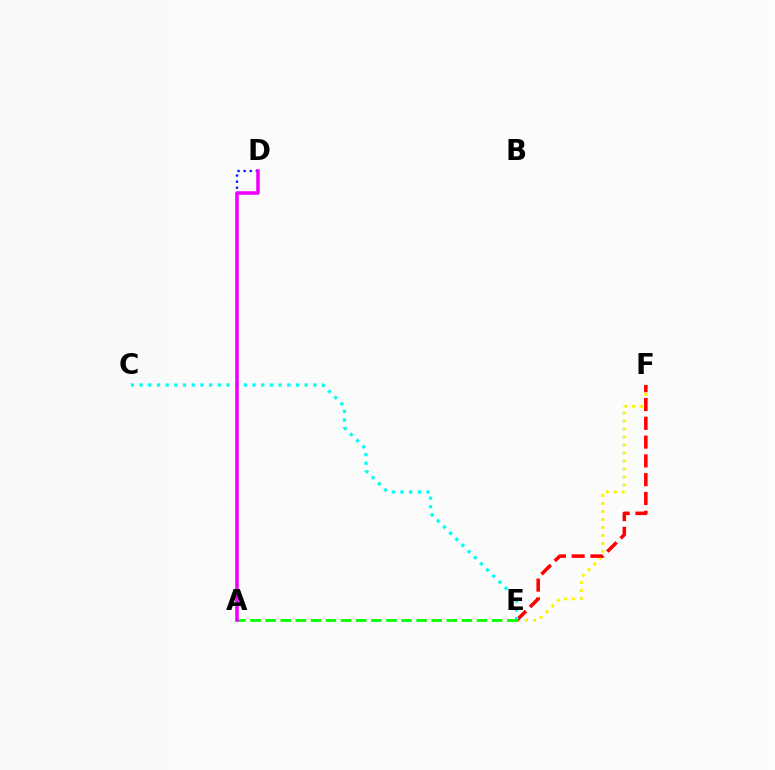{('E', 'F'): [{'color': '#fcf500', 'line_style': 'dotted', 'thickness': 2.17}, {'color': '#ff0000', 'line_style': 'dashed', 'thickness': 2.55}], ('A', 'D'): [{'color': '#0010ff', 'line_style': 'dotted', 'thickness': 1.66}, {'color': '#ee00ff', 'line_style': 'solid', 'thickness': 2.54}], ('C', 'E'): [{'color': '#00fff6', 'line_style': 'dotted', 'thickness': 2.36}], ('A', 'E'): [{'color': '#08ff00', 'line_style': 'dashed', 'thickness': 2.05}]}